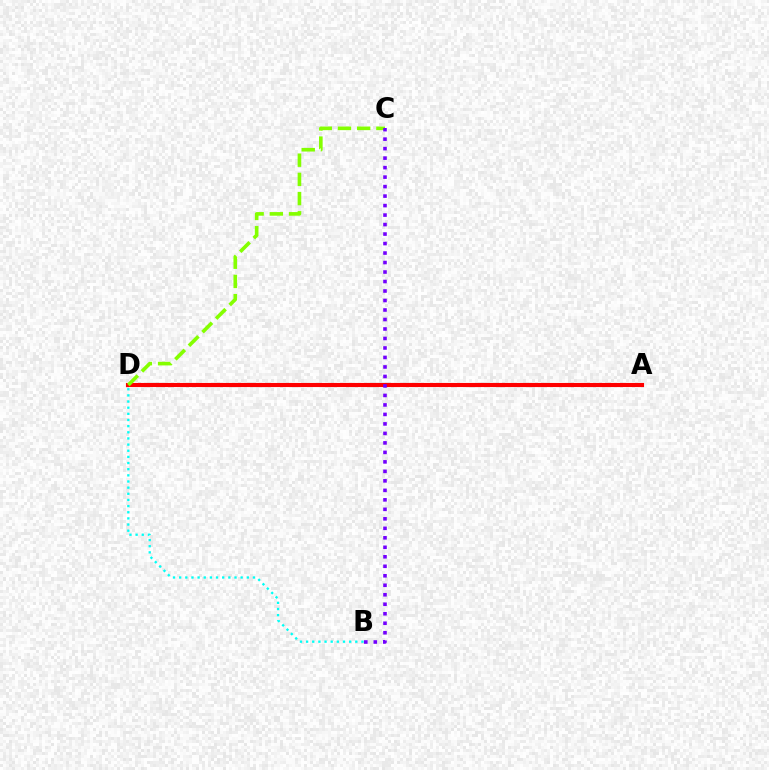{('A', 'D'): [{'color': '#ff0000', 'line_style': 'solid', 'thickness': 2.95}], ('C', 'D'): [{'color': '#84ff00', 'line_style': 'dashed', 'thickness': 2.61}], ('B', 'D'): [{'color': '#00fff6', 'line_style': 'dotted', 'thickness': 1.67}], ('B', 'C'): [{'color': '#7200ff', 'line_style': 'dotted', 'thickness': 2.58}]}